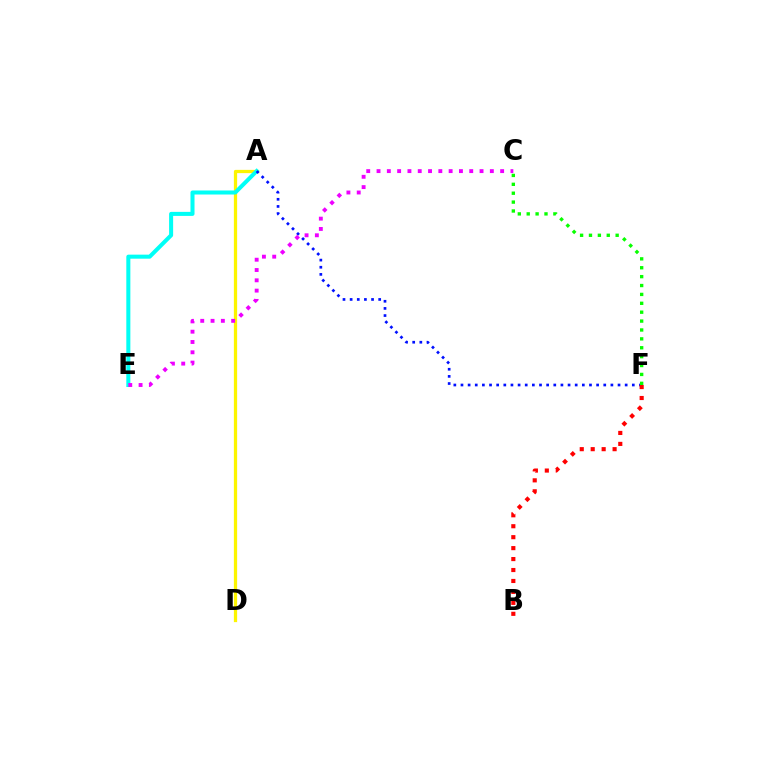{('A', 'D'): [{'color': '#fcf500', 'line_style': 'solid', 'thickness': 2.34}], ('A', 'E'): [{'color': '#00fff6', 'line_style': 'solid', 'thickness': 2.9}], ('A', 'F'): [{'color': '#0010ff', 'line_style': 'dotted', 'thickness': 1.94}], ('B', 'F'): [{'color': '#ff0000', 'line_style': 'dotted', 'thickness': 2.97}], ('C', 'F'): [{'color': '#08ff00', 'line_style': 'dotted', 'thickness': 2.42}], ('C', 'E'): [{'color': '#ee00ff', 'line_style': 'dotted', 'thickness': 2.8}]}